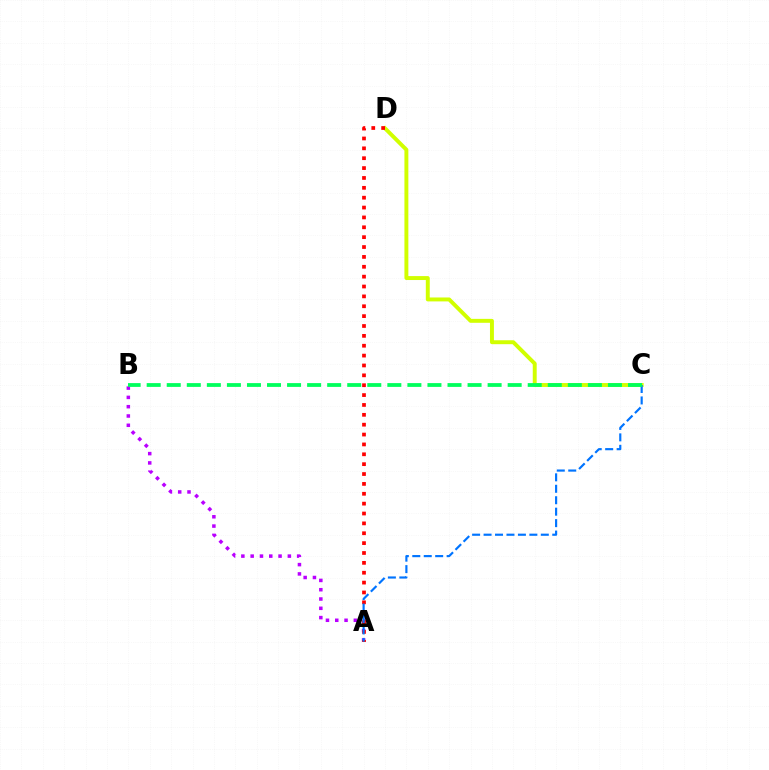{('C', 'D'): [{'color': '#d1ff00', 'line_style': 'solid', 'thickness': 2.83}], ('A', 'B'): [{'color': '#b900ff', 'line_style': 'dotted', 'thickness': 2.53}], ('A', 'D'): [{'color': '#ff0000', 'line_style': 'dotted', 'thickness': 2.68}], ('A', 'C'): [{'color': '#0074ff', 'line_style': 'dashed', 'thickness': 1.56}], ('B', 'C'): [{'color': '#00ff5c', 'line_style': 'dashed', 'thickness': 2.72}]}